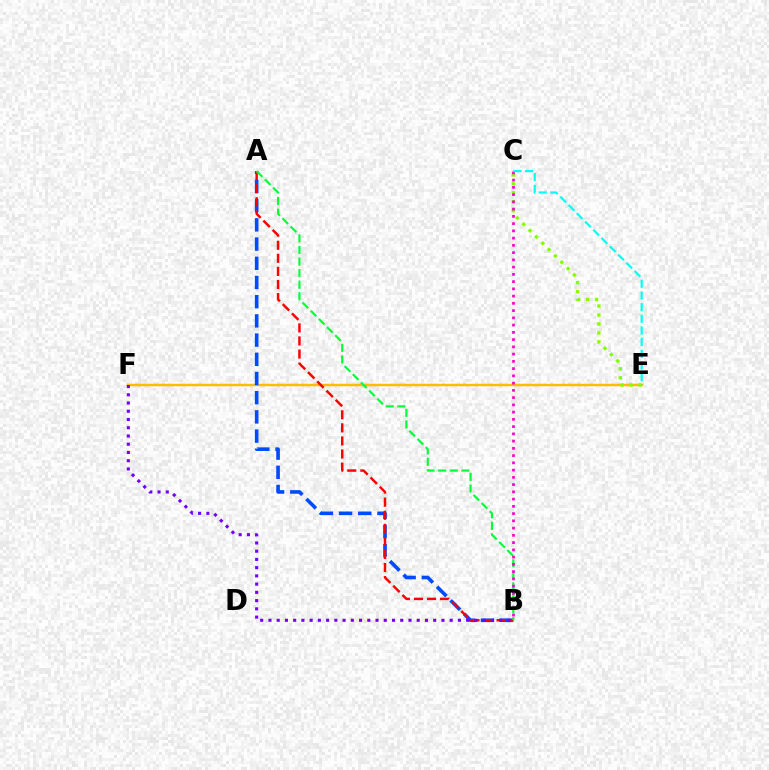{('E', 'F'): [{'color': '#ffbd00', 'line_style': 'solid', 'thickness': 1.79}], ('A', 'B'): [{'color': '#004bff', 'line_style': 'dashed', 'thickness': 2.61}, {'color': '#ff0000', 'line_style': 'dashed', 'thickness': 1.78}, {'color': '#00ff39', 'line_style': 'dashed', 'thickness': 1.57}], ('C', 'E'): [{'color': '#84ff00', 'line_style': 'dotted', 'thickness': 2.43}, {'color': '#00fff6', 'line_style': 'dashed', 'thickness': 1.59}], ('B', 'C'): [{'color': '#ff00cf', 'line_style': 'dotted', 'thickness': 1.97}], ('B', 'F'): [{'color': '#7200ff', 'line_style': 'dotted', 'thickness': 2.24}]}